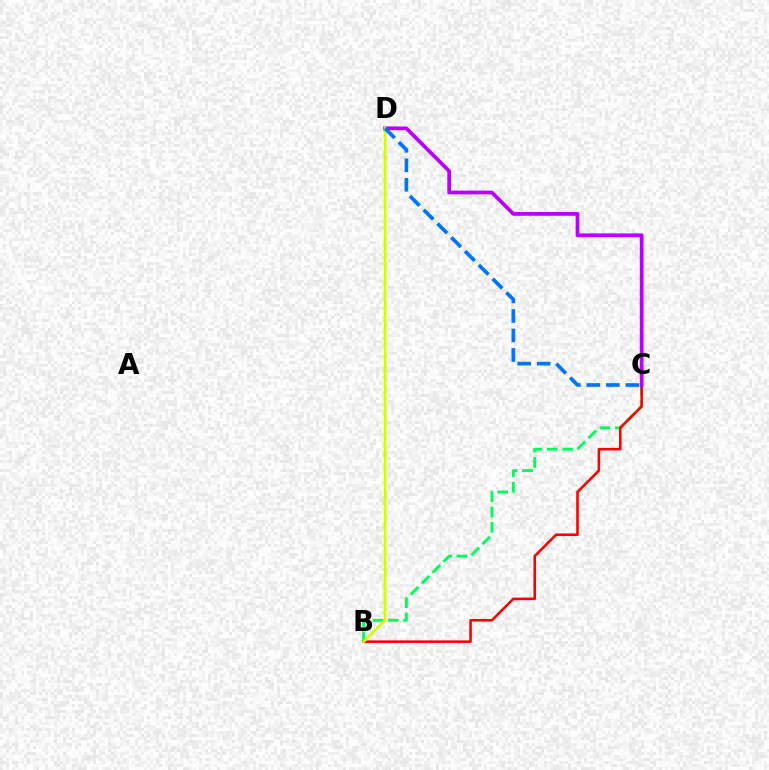{('B', 'C'): [{'color': '#00ff5c', 'line_style': 'dashed', 'thickness': 2.09}, {'color': '#ff0000', 'line_style': 'solid', 'thickness': 1.85}], ('C', 'D'): [{'color': '#b900ff', 'line_style': 'solid', 'thickness': 2.7}, {'color': '#0074ff', 'line_style': 'dashed', 'thickness': 2.65}], ('B', 'D'): [{'color': '#d1ff00', 'line_style': 'solid', 'thickness': 1.9}]}